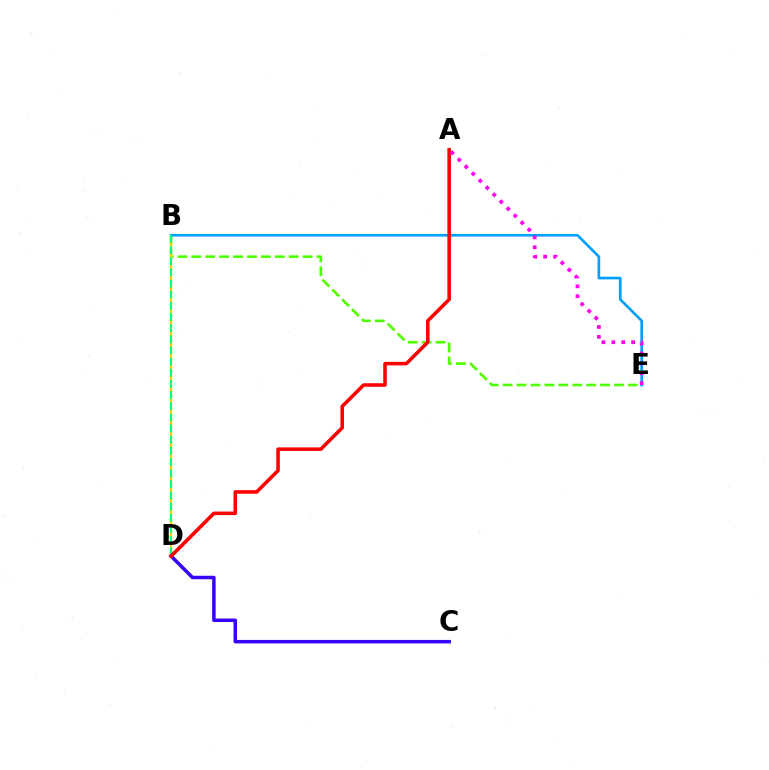{('B', 'E'): [{'color': '#4fff00', 'line_style': 'dashed', 'thickness': 1.89}, {'color': '#009eff', 'line_style': 'solid', 'thickness': 1.91}], ('B', 'D'): [{'color': '#ffd500', 'line_style': 'solid', 'thickness': 1.69}, {'color': '#00ff86', 'line_style': 'dashed', 'thickness': 1.52}], ('C', 'D'): [{'color': '#3700ff', 'line_style': 'solid', 'thickness': 2.51}], ('A', 'D'): [{'color': '#ff0000', 'line_style': 'solid', 'thickness': 2.55}], ('A', 'E'): [{'color': '#ff00ed', 'line_style': 'dotted', 'thickness': 2.69}]}